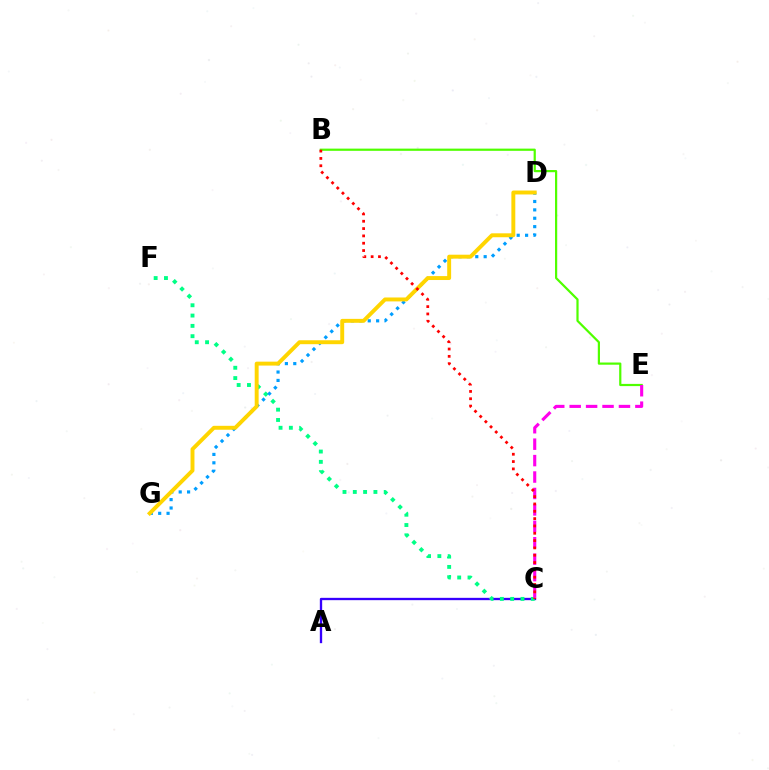{('A', 'C'): [{'color': '#3700ff', 'line_style': 'solid', 'thickness': 1.68}], ('B', 'E'): [{'color': '#4fff00', 'line_style': 'solid', 'thickness': 1.59}], ('C', 'F'): [{'color': '#00ff86', 'line_style': 'dotted', 'thickness': 2.8}], ('D', 'G'): [{'color': '#009eff', 'line_style': 'dotted', 'thickness': 2.28}, {'color': '#ffd500', 'line_style': 'solid', 'thickness': 2.83}], ('C', 'E'): [{'color': '#ff00ed', 'line_style': 'dashed', 'thickness': 2.23}], ('B', 'C'): [{'color': '#ff0000', 'line_style': 'dotted', 'thickness': 1.99}]}